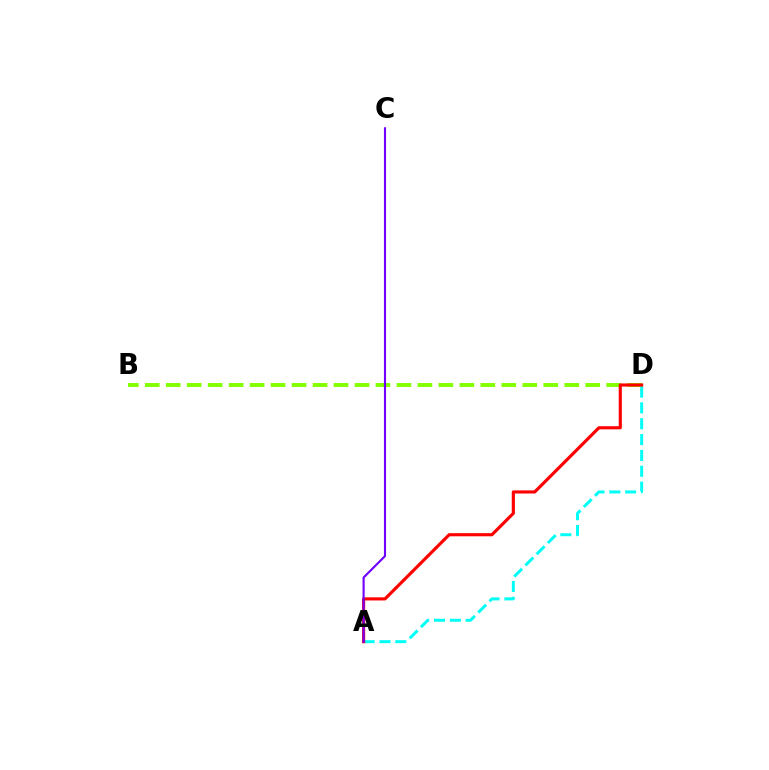{('B', 'D'): [{'color': '#84ff00', 'line_style': 'dashed', 'thickness': 2.85}], ('A', 'D'): [{'color': '#00fff6', 'line_style': 'dashed', 'thickness': 2.15}, {'color': '#ff0000', 'line_style': 'solid', 'thickness': 2.26}], ('A', 'C'): [{'color': '#7200ff', 'line_style': 'solid', 'thickness': 1.53}]}